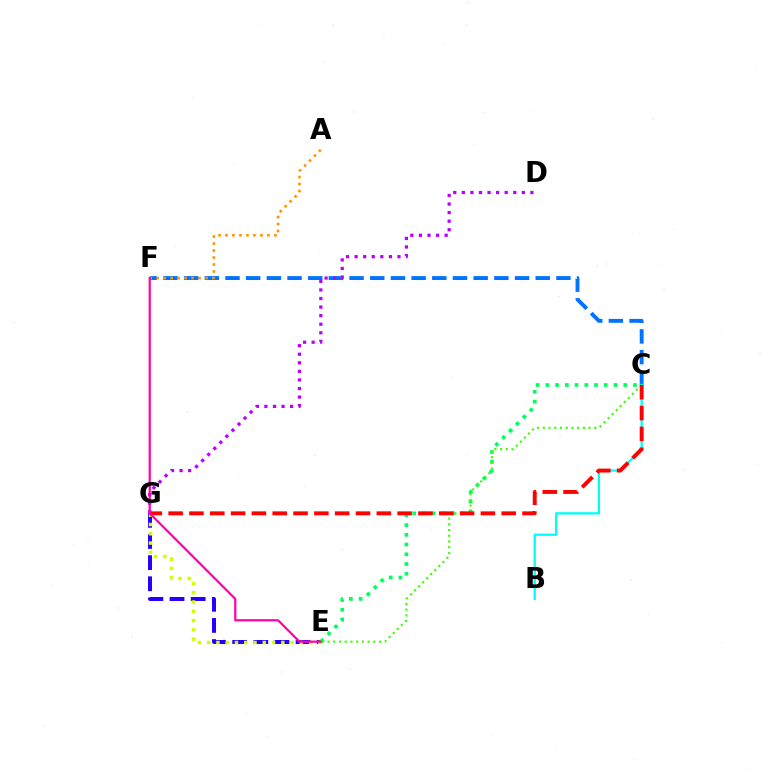{('E', 'G'): [{'color': '#2500ff', 'line_style': 'dashed', 'thickness': 2.87}, {'color': '#d1ff00', 'line_style': 'dotted', 'thickness': 2.52}], ('C', 'F'): [{'color': '#0074ff', 'line_style': 'dashed', 'thickness': 2.81}], ('C', 'E'): [{'color': '#00ff5c', 'line_style': 'dotted', 'thickness': 2.65}, {'color': '#3dff00', 'line_style': 'dotted', 'thickness': 1.56}], ('D', 'G'): [{'color': '#b900ff', 'line_style': 'dotted', 'thickness': 2.33}], ('A', 'F'): [{'color': '#ff9400', 'line_style': 'dotted', 'thickness': 1.9}], ('B', 'C'): [{'color': '#00fff6', 'line_style': 'solid', 'thickness': 1.67}], ('C', 'G'): [{'color': '#ff0000', 'line_style': 'dashed', 'thickness': 2.83}], ('E', 'F'): [{'color': '#ff00ac', 'line_style': 'solid', 'thickness': 1.59}]}